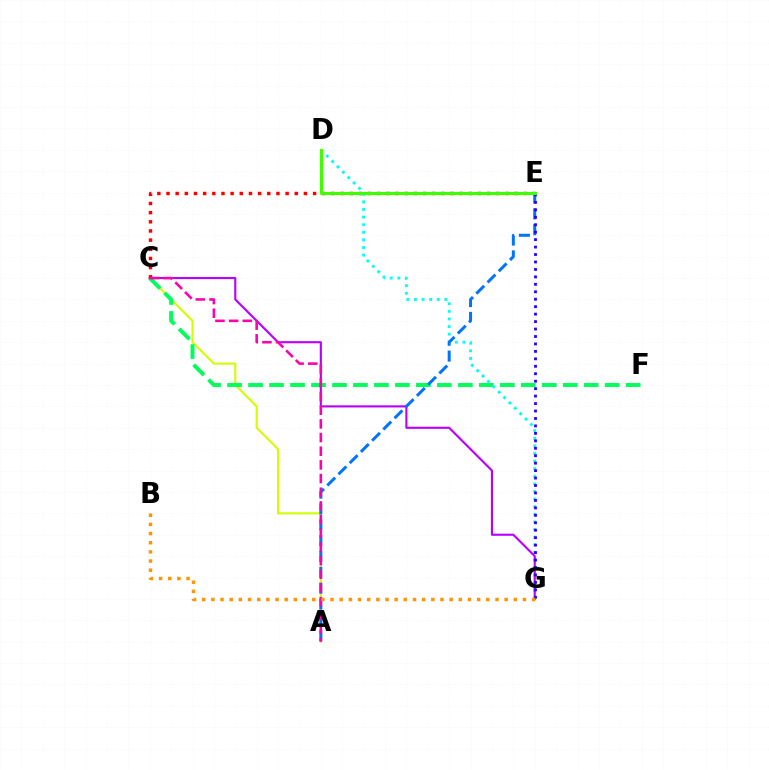{('A', 'C'): [{'color': '#d1ff00', 'line_style': 'solid', 'thickness': 1.52}, {'color': '#ff00ac', 'line_style': 'dashed', 'thickness': 1.86}], ('C', 'F'): [{'color': '#00ff5c', 'line_style': 'dashed', 'thickness': 2.85}], ('D', 'G'): [{'color': '#00fff6', 'line_style': 'dotted', 'thickness': 2.07}], ('C', 'E'): [{'color': '#ff0000', 'line_style': 'dotted', 'thickness': 2.49}], ('C', 'G'): [{'color': '#b900ff', 'line_style': 'solid', 'thickness': 1.53}], ('A', 'E'): [{'color': '#0074ff', 'line_style': 'dashed', 'thickness': 2.15}], ('E', 'G'): [{'color': '#2500ff', 'line_style': 'dotted', 'thickness': 2.02}], ('D', 'E'): [{'color': '#3dff00', 'line_style': 'solid', 'thickness': 2.25}], ('B', 'G'): [{'color': '#ff9400', 'line_style': 'dotted', 'thickness': 2.49}]}